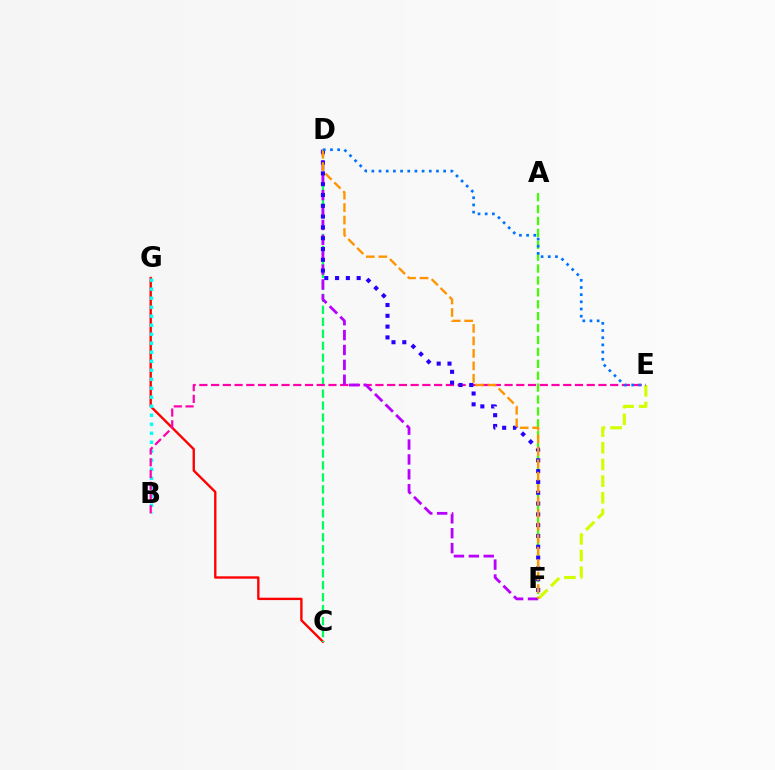{('C', 'G'): [{'color': '#ff0000', 'line_style': 'solid', 'thickness': 1.7}], ('C', 'D'): [{'color': '#00ff5c', 'line_style': 'dashed', 'thickness': 1.63}], ('A', 'F'): [{'color': '#3dff00', 'line_style': 'dashed', 'thickness': 1.62}], ('E', 'F'): [{'color': '#d1ff00', 'line_style': 'dashed', 'thickness': 2.26}], ('B', 'G'): [{'color': '#00fff6', 'line_style': 'dotted', 'thickness': 2.45}], ('B', 'E'): [{'color': '#ff00ac', 'line_style': 'dashed', 'thickness': 1.59}], ('D', 'F'): [{'color': '#b900ff', 'line_style': 'dashed', 'thickness': 2.02}, {'color': '#2500ff', 'line_style': 'dotted', 'thickness': 2.94}, {'color': '#ff9400', 'line_style': 'dashed', 'thickness': 1.7}], ('D', 'E'): [{'color': '#0074ff', 'line_style': 'dotted', 'thickness': 1.95}]}